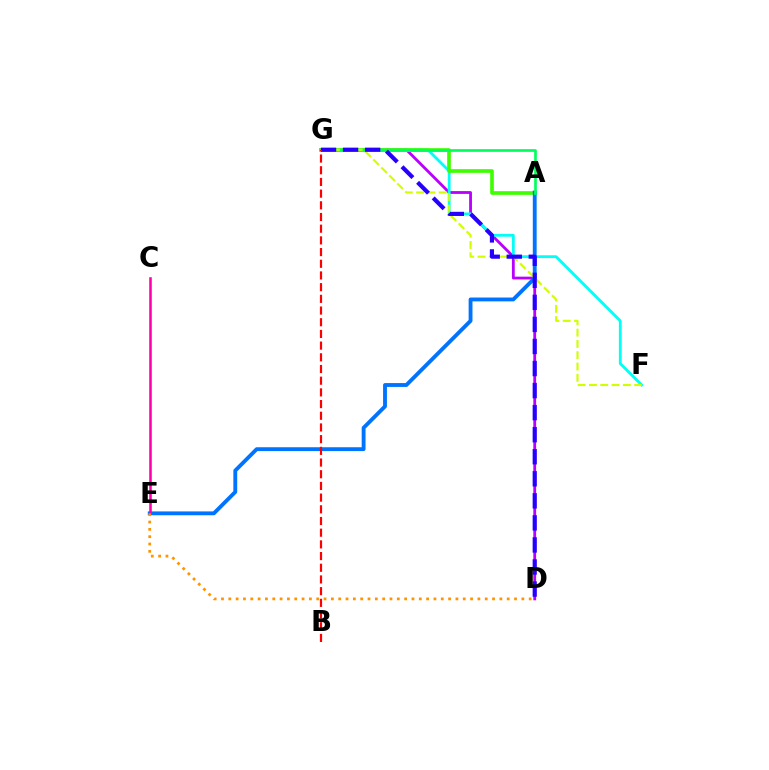{('D', 'G'): [{'color': '#b900ff', 'line_style': 'solid', 'thickness': 2.02}, {'color': '#2500ff', 'line_style': 'dashed', 'thickness': 3.0}], ('F', 'G'): [{'color': '#00fff6', 'line_style': 'solid', 'thickness': 2.02}, {'color': '#d1ff00', 'line_style': 'dashed', 'thickness': 1.54}], ('A', 'G'): [{'color': '#3dff00', 'line_style': 'solid', 'thickness': 2.63}, {'color': '#00ff5c', 'line_style': 'solid', 'thickness': 1.93}], ('A', 'E'): [{'color': '#0074ff', 'line_style': 'solid', 'thickness': 2.77}], ('C', 'E'): [{'color': '#ff00ac', 'line_style': 'solid', 'thickness': 1.84}], ('D', 'E'): [{'color': '#ff9400', 'line_style': 'dotted', 'thickness': 1.99}], ('B', 'G'): [{'color': '#ff0000', 'line_style': 'dashed', 'thickness': 1.59}]}